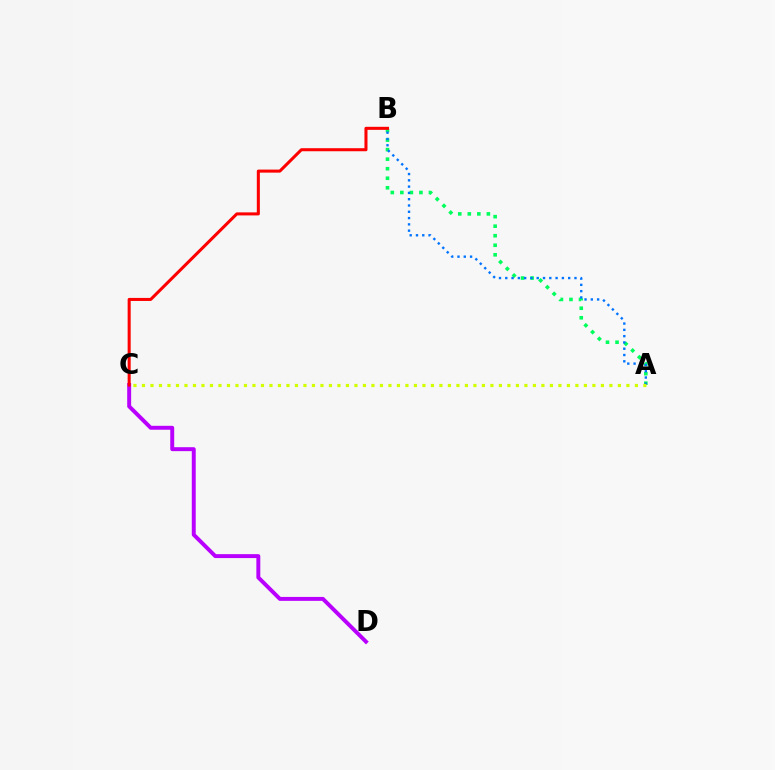{('A', 'B'): [{'color': '#00ff5c', 'line_style': 'dotted', 'thickness': 2.59}, {'color': '#0074ff', 'line_style': 'dotted', 'thickness': 1.71}], ('C', 'D'): [{'color': '#b900ff', 'line_style': 'solid', 'thickness': 2.84}], ('B', 'C'): [{'color': '#ff0000', 'line_style': 'solid', 'thickness': 2.19}], ('A', 'C'): [{'color': '#d1ff00', 'line_style': 'dotted', 'thickness': 2.31}]}